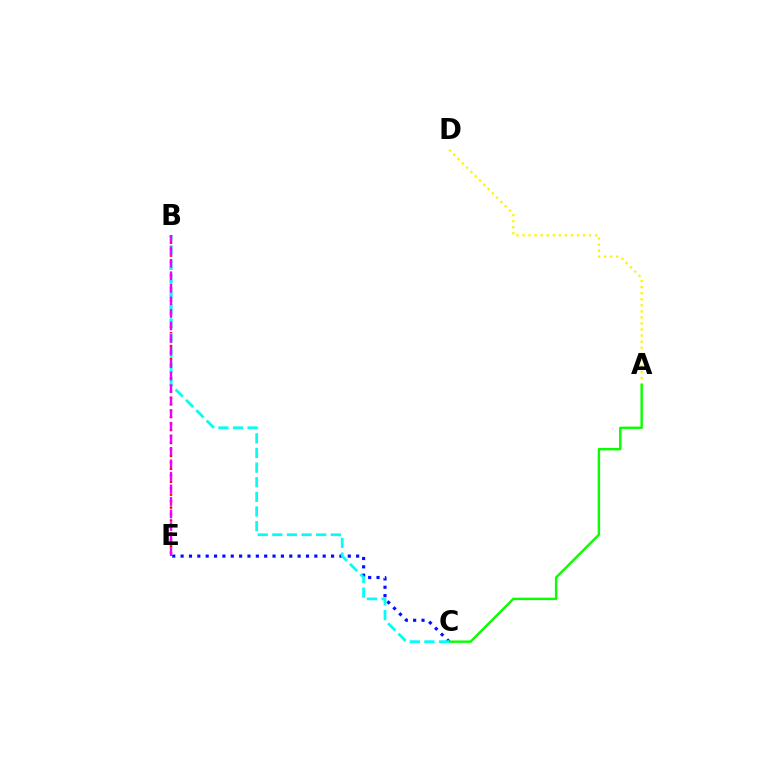{('B', 'E'): [{'color': '#ff0000', 'line_style': 'dotted', 'thickness': 1.76}, {'color': '#ee00ff', 'line_style': 'dashed', 'thickness': 1.7}], ('C', 'E'): [{'color': '#0010ff', 'line_style': 'dotted', 'thickness': 2.27}], ('A', 'D'): [{'color': '#fcf500', 'line_style': 'dotted', 'thickness': 1.65}], ('A', 'C'): [{'color': '#08ff00', 'line_style': 'solid', 'thickness': 1.73}], ('B', 'C'): [{'color': '#00fff6', 'line_style': 'dashed', 'thickness': 1.99}]}